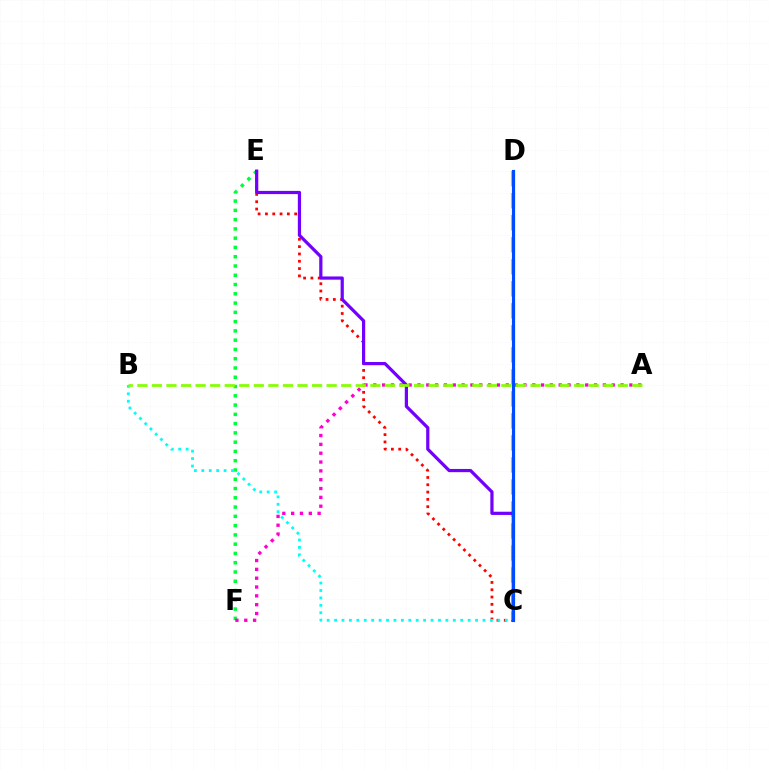{('C', 'E'): [{'color': '#ff0000', 'line_style': 'dotted', 'thickness': 1.99}, {'color': '#7200ff', 'line_style': 'solid', 'thickness': 2.32}], ('E', 'F'): [{'color': '#00ff39', 'line_style': 'dotted', 'thickness': 2.52}], ('A', 'F'): [{'color': '#ff00cf', 'line_style': 'dotted', 'thickness': 2.4}], ('B', 'C'): [{'color': '#00fff6', 'line_style': 'dotted', 'thickness': 2.02}], ('C', 'D'): [{'color': '#ffbd00', 'line_style': 'dashed', 'thickness': 2.99}, {'color': '#004bff', 'line_style': 'solid', 'thickness': 2.27}], ('A', 'B'): [{'color': '#84ff00', 'line_style': 'dashed', 'thickness': 1.98}]}